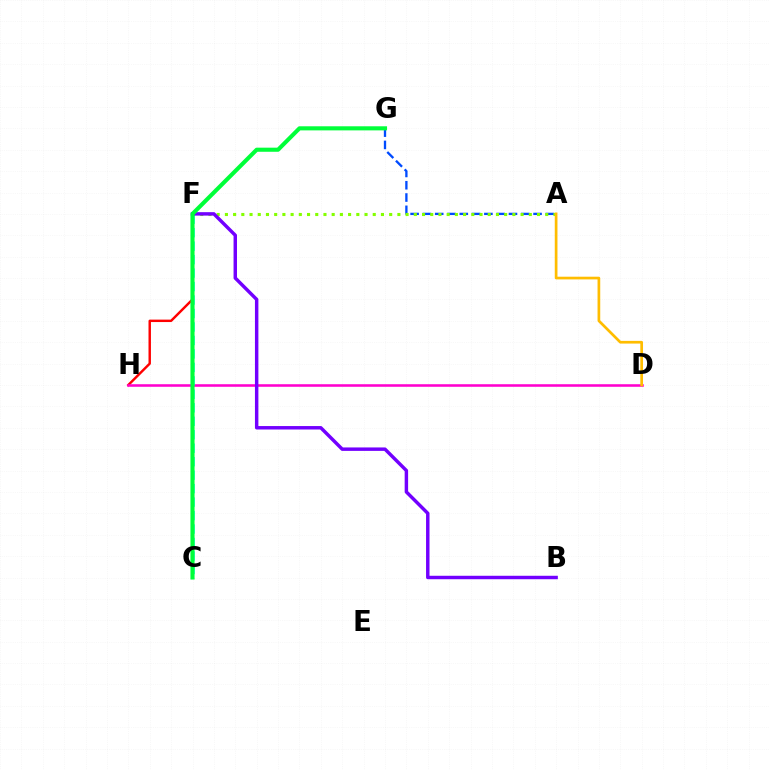{('A', 'G'): [{'color': '#004bff', 'line_style': 'dashed', 'thickness': 1.67}], ('A', 'F'): [{'color': '#84ff00', 'line_style': 'dotted', 'thickness': 2.23}], ('F', 'H'): [{'color': '#ff0000', 'line_style': 'solid', 'thickness': 1.75}], ('D', 'H'): [{'color': '#ff00cf', 'line_style': 'solid', 'thickness': 1.84}], ('C', 'F'): [{'color': '#00fff6', 'line_style': 'dashed', 'thickness': 1.83}], ('B', 'F'): [{'color': '#7200ff', 'line_style': 'solid', 'thickness': 2.48}], ('A', 'D'): [{'color': '#ffbd00', 'line_style': 'solid', 'thickness': 1.94}], ('C', 'G'): [{'color': '#00ff39', 'line_style': 'solid', 'thickness': 2.95}]}